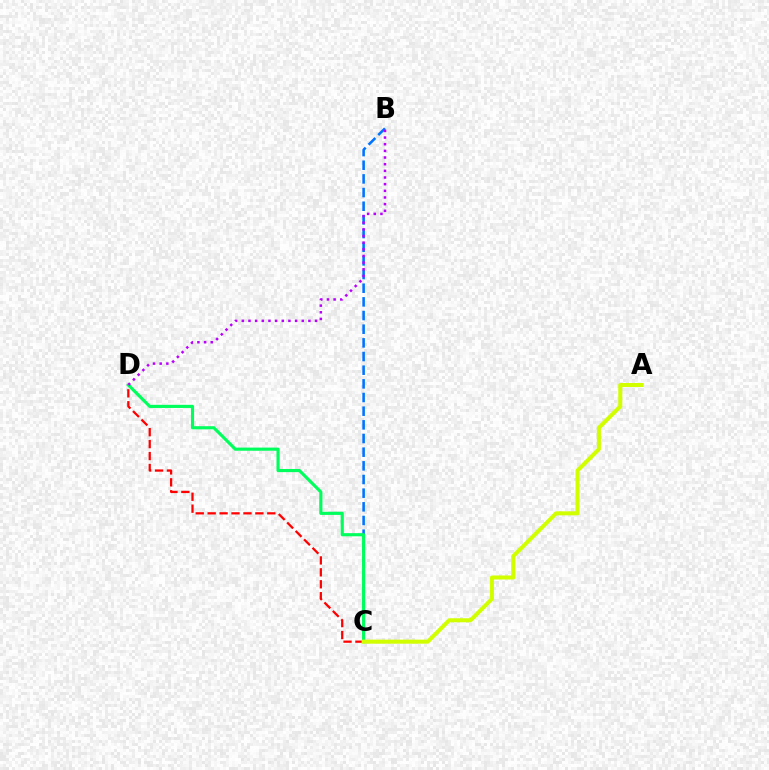{('B', 'C'): [{'color': '#0074ff', 'line_style': 'dashed', 'thickness': 1.86}], ('C', 'D'): [{'color': '#ff0000', 'line_style': 'dashed', 'thickness': 1.62}, {'color': '#00ff5c', 'line_style': 'solid', 'thickness': 2.27}], ('A', 'C'): [{'color': '#d1ff00', 'line_style': 'solid', 'thickness': 2.91}], ('B', 'D'): [{'color': '#b900ff', 'line_style': 'dotted', 'thickness': 1.81}]}